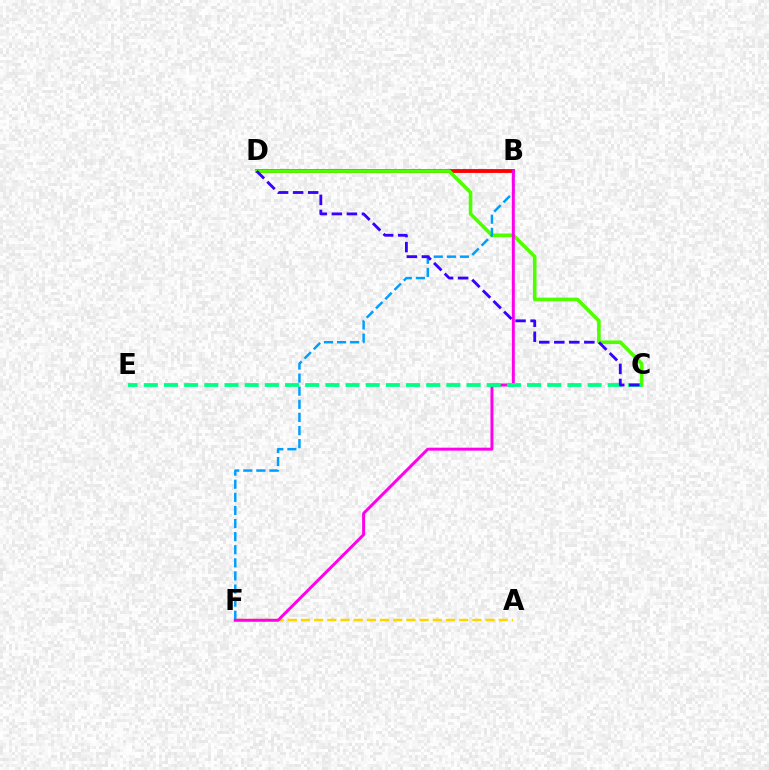{('A', 'F'): [{'color': '#ffd500', 'line_style': 'dashed', 'thickness': 1.79}], ('B', 'D'): [{'color': '#ff0000', 'line_style': 'solid', 'thickness': 2.77}], ('C', 'D'): [{'color': '#4fff00', 'line_style': 'solid', 'thickness': 2.6}, {'color': '#3700ff', 'line_style': 'dashed', 'thickness': 2.04}], ('B', 'F'): [{'color': '#009eff', 'line_style': 'dashed', 'thickness': 1.78}, {'color': '#ff00ed', 'line_style': 'solid', 'thickness': 2.14}], ('C', 'E'): [{'color': '#00ff86', 'line_style': 'dashed', 'thickness': 2.74}]}